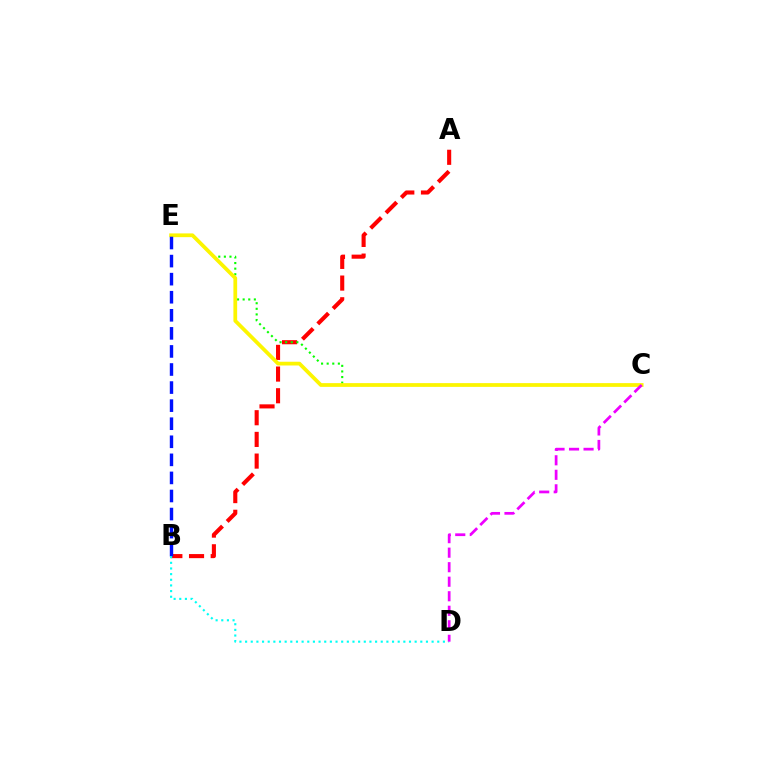{('A', 'B'): [{'color': '#ff0000', 'line_style': 'dashed', 'thickness': 2.95}], ('C', 'E'): [{'color': '#08ff00', 'line_style': 'dotted', 'thickness': 1.52}, {'color': '#fcf500', 'line_style': 'solid', 'thickness': 2.7}], ('B', 'E'): [{'color': '#0010ff', 'line_style': 'dashed', 'thickness': 2.45}], ('B', 'D'): [{'color': '#00fff6', 'line_style': 'dotted', 'thickness': 1.54}], ('C', 'D'): [{'color': '#ee00ff', 'line_style': 'dashed', 'thickness': 1.97}]}